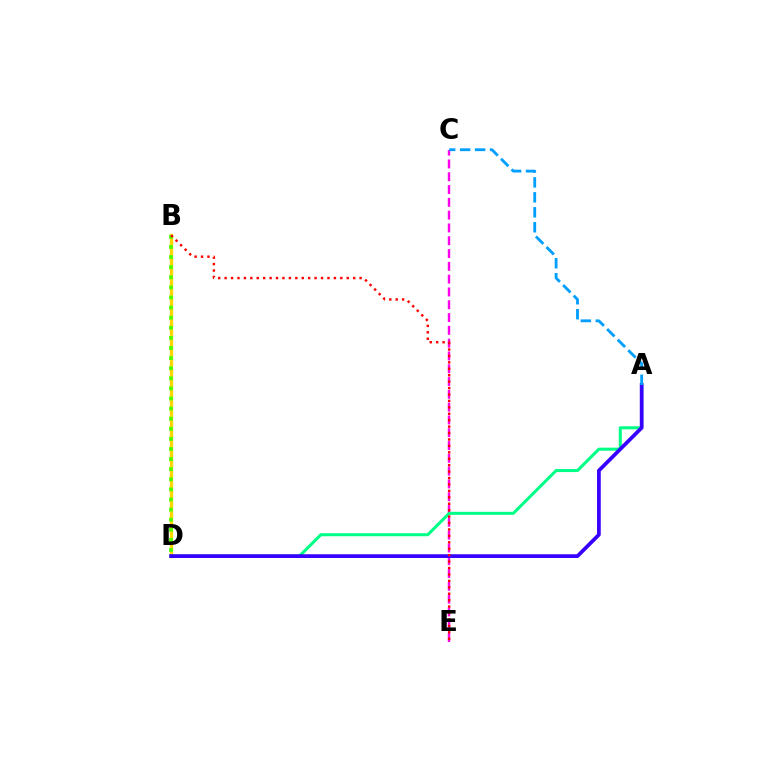{('B', 'D'): [{'color': '#ffd500', 'line_style': 'solid', 'thickness': 2.39}, {'color': '#4fff00', 'line_style': 'dotted', 'thickness': 2.74}], ('C', 'E'): [{'color': '#ff00ed', 'line_style': 'dashed', 'thickness': 1.74}], ('A', 'D'): [{'color': '#00ff86', 'line_style': 'solid', 'thickness': 2.19}, {'color': '#3700ff', 'line_style': 'solid', 'thickness': 2.69}], ('A', 'C'): [{'color': '#009eff', 'line_style': 'dashed', 'thickness': 2.03}], ('B', 'E'): [{'color': '#ff0000', 'line_style': 'dotted', 'thickness': 1.75}]}